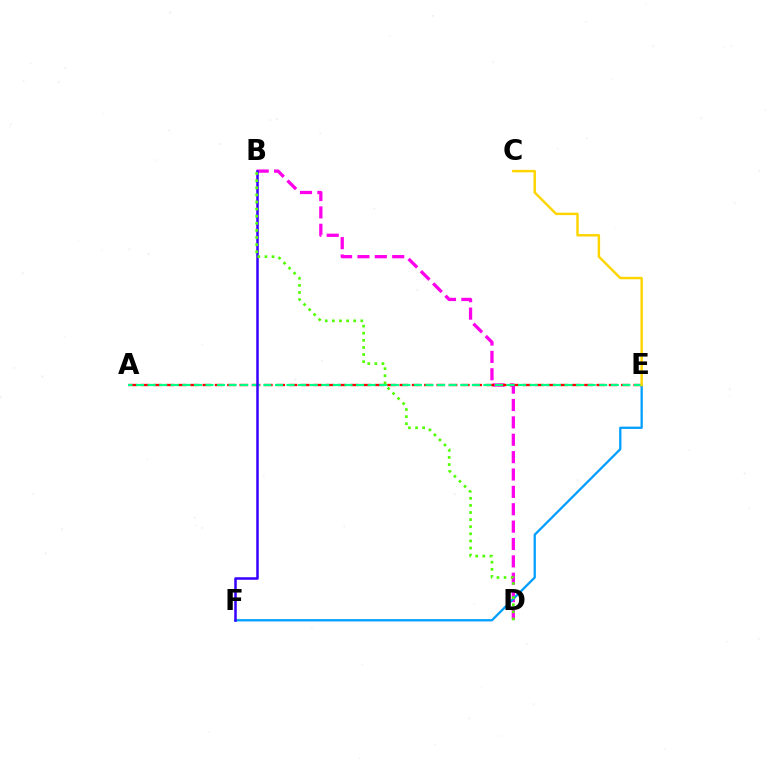{('B', 'D'): [{'color': '#ff00ed', 'line_style': 'dashed', 'thickness': 2.36}, {'color': '#4fff00', 'line_style': 'dotted', 'thickness': 1.93}], ('E', 'F'): [{'color': '#009eff', 'line_style': 'solid', 'thickness': 1.64}], ('A', 'E'): [{'color': '#ff0000', 'line_style': 'dashed', 'thickness': 1.67}, {'color': '#00ff86', 'line_style': 'dashed', 'thickness': 1.57}], ('B', 'F'): [{'color': '#3700ff', 'line_style': 'solid', 'thickness': 1.81}], ('C', 'E'): [{'color': '#ffd500', 'line_style': 'solid', 'thickness': 1.76}]}